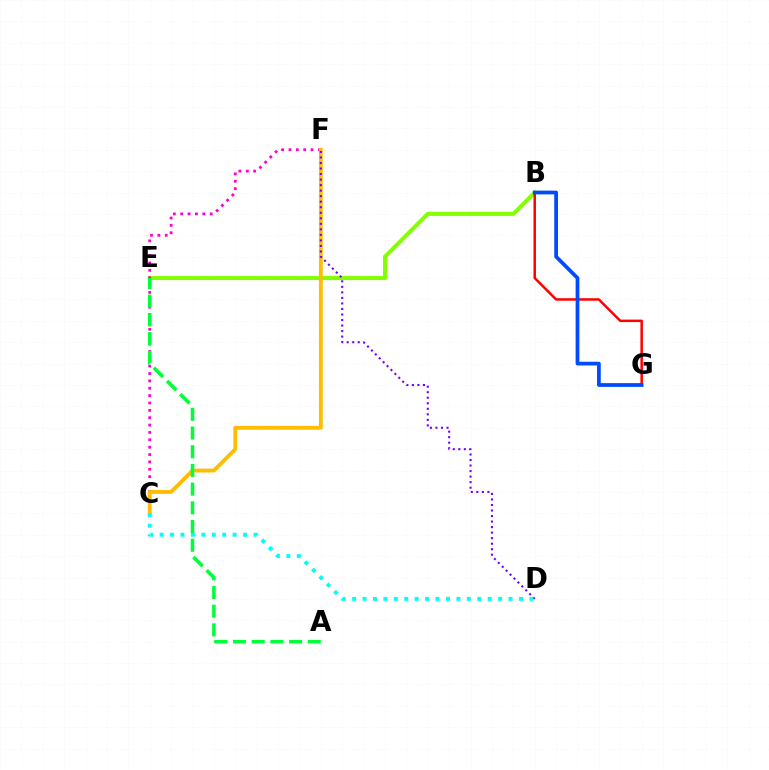{('B', 'E'): [{'color': '#84ff00', 'line_style': 'solid', 'thickness': 2.89}], ('B', 'G'): [{'color': '#ff0000', 'line_style': 'solid', 'thickness': 1.8}, {'color': '#004bff', 'line_style': 'solid', 'thickness': 2.7}], ('C', 'F'): [{'color': '#ff00cf', 'line_style': 'dotted', 'thickness': 2.0}, {'color': '#ffbd00', 'line_style': 'solid', 'thickness': 2.76}], ('D', 'F'): [{'color': '#7200ff', 'line_style': 'dotted', 'thickness': 1.5}], ('C', 'D'): [{'color': '#00fff6', 'line_style': 'dotted', 'thickness': 2.83}], ('A', 'E'): [{'color': '#00ff39', 'line_style': 'dashed', 'thickness': 2.54}]}